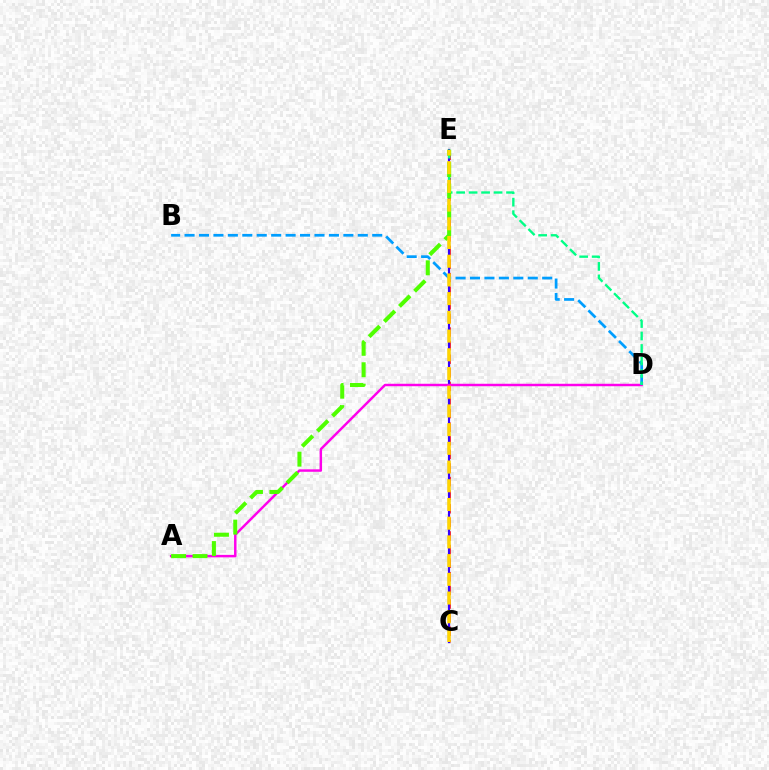{('C', 'E'): [{'color': '#ff0000', 'line_style': 'dashed', 'thickness': 1.85}, {'color': '#3700ff', 'line_style': 'solid', 'thickness': 1.57}, {'color': '#ffd500', 'line_style': 'dashed', 'thickness': 2.54}], ('A', 'D'): [{'color': '#ff00ed', 'line_style': 'solid', 'thickness': 1.77}], ('B', 'D'): [{'color': '#009eff', 'line_style': 'dashed', 'thickness': 1.96}], ('D', 'E'): [{'color': '#00ff86', 'line_style': 'dashed', 'thickness': 1.69}], ('A', 'E'): [{'color': '#4fff00', 'line_style': 'dashed', 'thickness': 2.91}]}